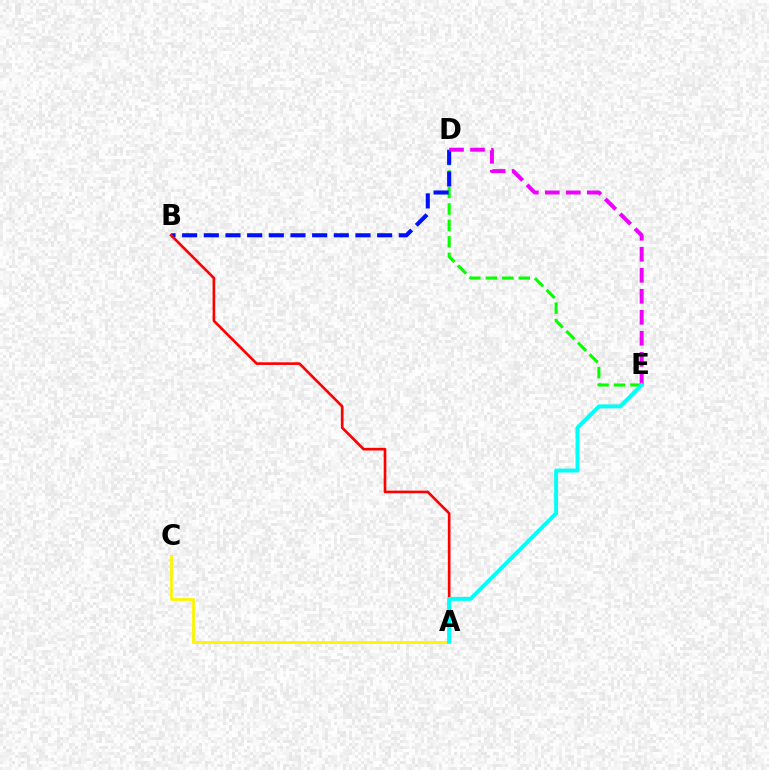{('D', 'E'): [{'color': '#08ff00', 'line_style': 'dashed', 'thickness': 2.24}, {'color': '#ee00ff', 'line_style': 'dashed', 'thickness': 2.85}], ('B', 'D'): [{'color': '#0010ff', 'line_style': 'dashed', 'thickness': 2.94}], ('A', 'C'): [{'color': '#fcf500', 'line_style': 'solid', 'thickness': 2.0}], ('A', 'B'): [{'color': '#ff0000', 'line_style': 'solid', 'thickness': 1.91}], ('A', 'E'): [{'color': '#00fff6', 'line_style': 'solid', 'thickness': 2.83}]}